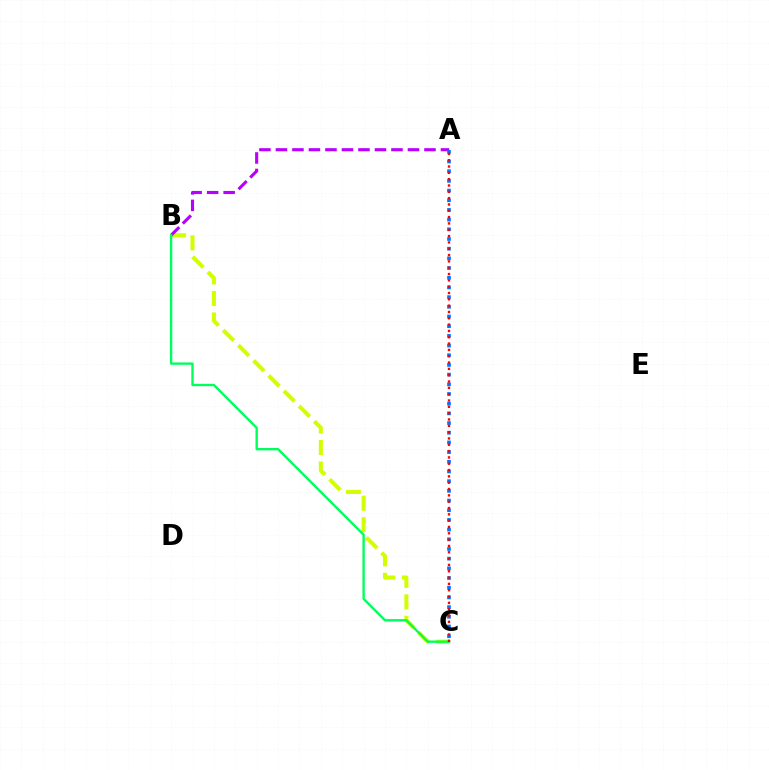{('B', 'C'): [{'color': '#d1ff00', 'line_style': 'dashed', 'thickness': 2.92}, {'color': '#00ff5c', 'line_style': 'solid', 'thickness': 1.7}], ('A', 'B'): [{'color': '#b900ff', 'line_style': 'dashed', 'thickness': 2.24}], ('A', 'C'): [{'color': '#0074ff', 'line_style': 'dotted', 'thickness': 2.63}, {'color': '#ff0000', 'line_style': 'dotted', 'thickness': 1.72}]}